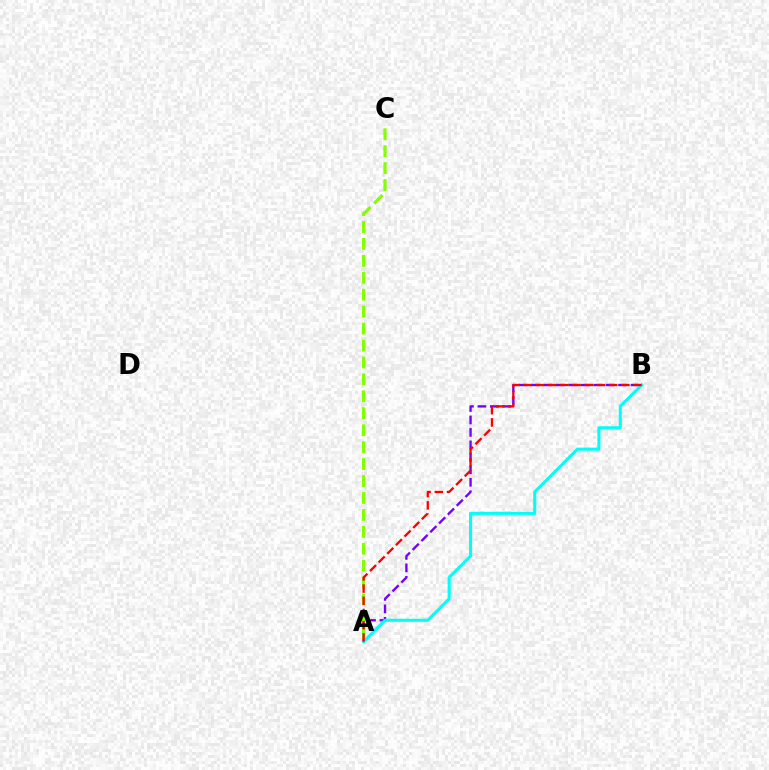{('A', 'B'): [{'color': '#7200ff', 'line_style': 'dashed', 'thickness': 1.69}, {'color': '#00fff6', 'line_style': 'solid', 'thickness': 2.21}, {'color': '#ff0000', 'line_style': 'dashed', 'thickness': 1.66}], ('A', 'C'): [{'color': '#84ff00', 'line_style': 'dashed', 'thickness': 2.3}]}